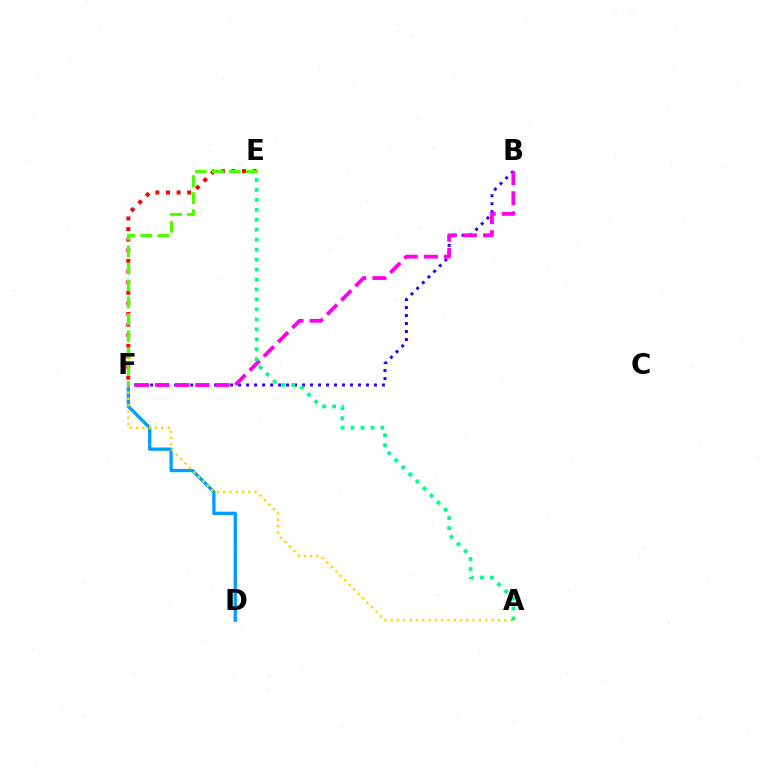{('D', 'F'): [{'color': '#009eff', 'line_style': 'solid', 'thickness': 2.38}], ('E', 'F'): [{'color': '#ff0000', 'line_style': 'dotted', 'thickness': 2.88}, {'color': '#4fff00', 'line_style': 'dashed', 'thickness': 2.3}], ('B', 'F'): [{'color': '#3700ff', 'line_style': 'dotted', 'thickness': 2.17}, {'color': '#ff00ed', 'line_style': 'dashed', 'thickness': 2.73}], ('A', 'F'): [{'color': '#ffd500', 'line_style': 'dotted', 'thickness': 1.71}], ('A', 'E'): [{'color': '#00ff86', 'line_style': 'dotted', 'thickness': 2.71}]}